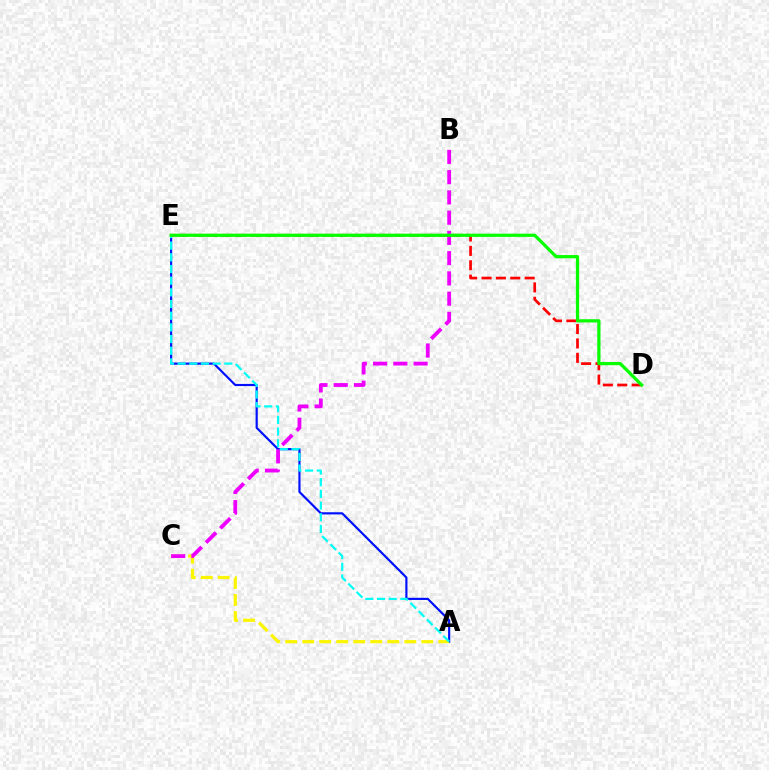{('A', 'E'): [{'color': '#0010ff', 'line_style': 'solid', 'thickness': 1.56}, {'color': '#00fff6', 'line_style': 'dashed', 'thickness': 1.59}], ('A', 'C'): [{'color': '#fcf500', 'line_style': 'dashed', 'thickness': 2.31}], ('B', 'C'): [{'color': '#ee00ff', 'line_style': 'dashed', 'thickness': 2.75}], ('D', 'E'): [{'color': '#ff0000', 'line_style': 'dashed', 'thickness': 1.95}, {'color': '#08ff00', 'line_style': 'solid', 'thickness': 2.32}]}